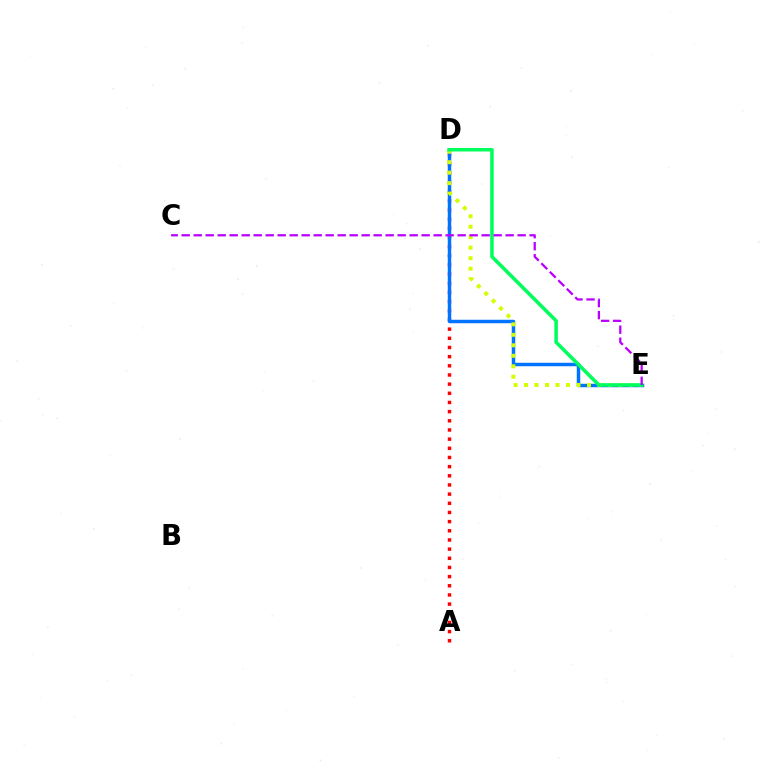{('A', 'D'): [{'color': '#ff0000', 'line_style': 'dotted', 'thickness': 2.49}], ('D', 'E'): [{'color': '#0074ff', 'line_style': 'solid', 'thickness': 2.5}, {'color': '#d1ff00', 'line_style': 'dotted', 'thickness': 2.85}, {'color': '#00ff5c', 'line_style': 'solid', 'thickness': 2.53}], ('C', 'E'): [{'color': '#b900ff', 'line_style': 'dashed', 'thickness': 1.63}]}